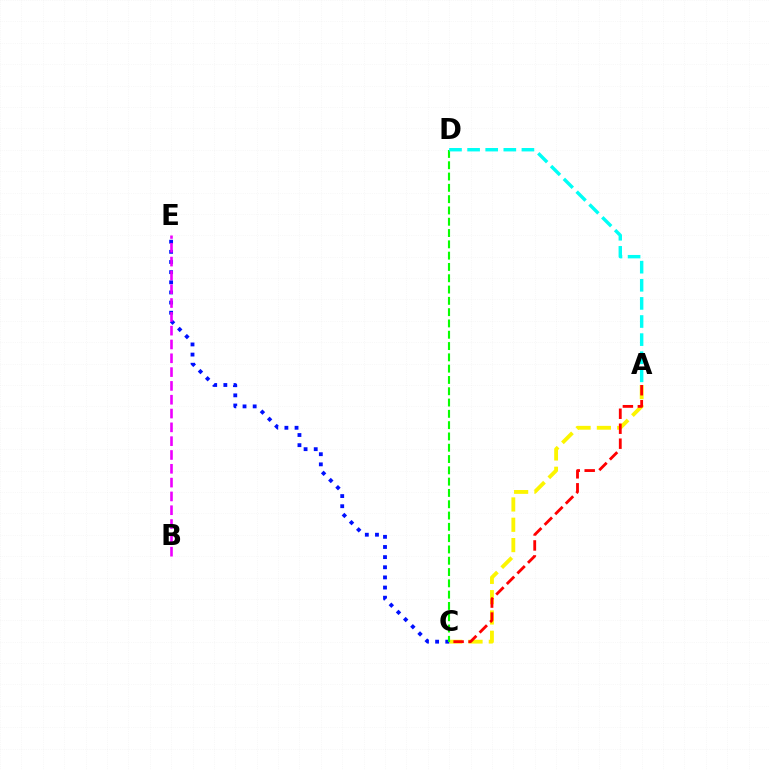{('A', 'C'): [{'color': '#fcf500', 'line_style': 'dashed', 'thickness': 2.76}, {'color': '#ff0000', 'line_style': 'dashed', 'thickness': 2.03}], ('C', 'E'): [{'color': '#0010ff', 'line_style': 'dotted', 'thickness': 2.76}], ('B', 'E'): [{'color': '#ee00ff', 'line_style': 'dashed', 'thickness': 1.88}], ('C', 'D'): [{'color': '#08ff00', 'line_style': 'dashed', 'thickness': 1.54}], ('A', 'D'): [{'color': '#00fff6', 'line_style': 'dashed', 'thickness': 2.46}]}